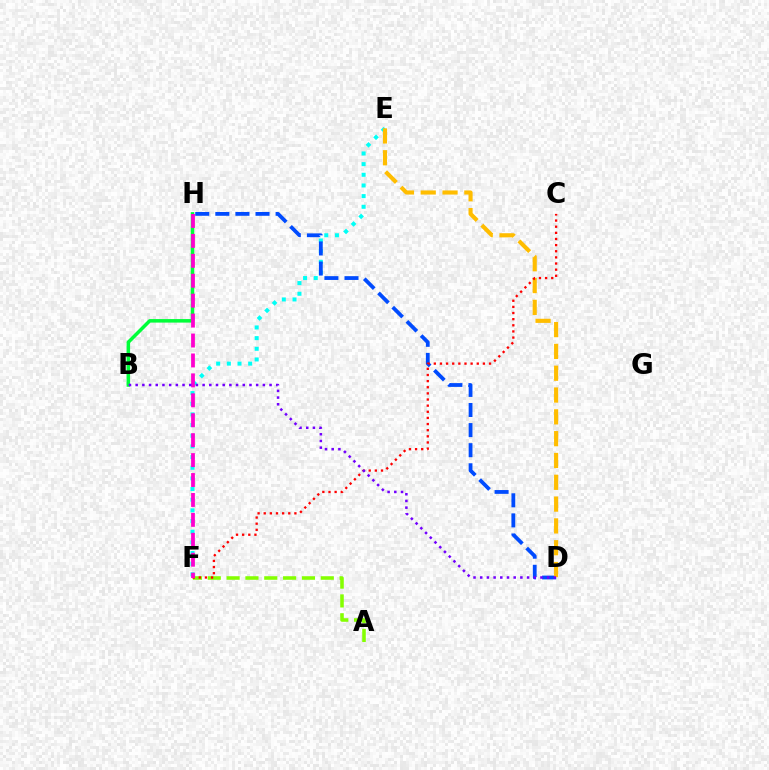{('E', 'F'): [{'color': '#00fff6', 'line_style': 'dotted', 'thickness': 2.9}], ('D', 'H'): [{'color': '#004bff', 'line_style': 'dashed', 'thickness': 2.73}], ('D', 'E'): [{'color': '#ffbd00', 'line_style': 'dashed', 'thickness': 2.96}], ('A', 'F'): [{'color': '#84ff00', 'line_style': 'dashed', 'thickness': 2.56}], ('B', 'H'): [{'color': '#00ff39', 'line_style': 'solid', 'thickness': 2.53}], ('C', 'F'): [{'color': '#ff0000', 'line_style': 'dotted', 'thickness': 1.67}], ('F', 'H'): [{'color': '#ff00cf', 'line_style': 'dashed', 'thickness': 2.71}], ('B', 'D'): [{'color': '#7200ff', 'line_style': 'dotted', 'thickness': 1.82}]}